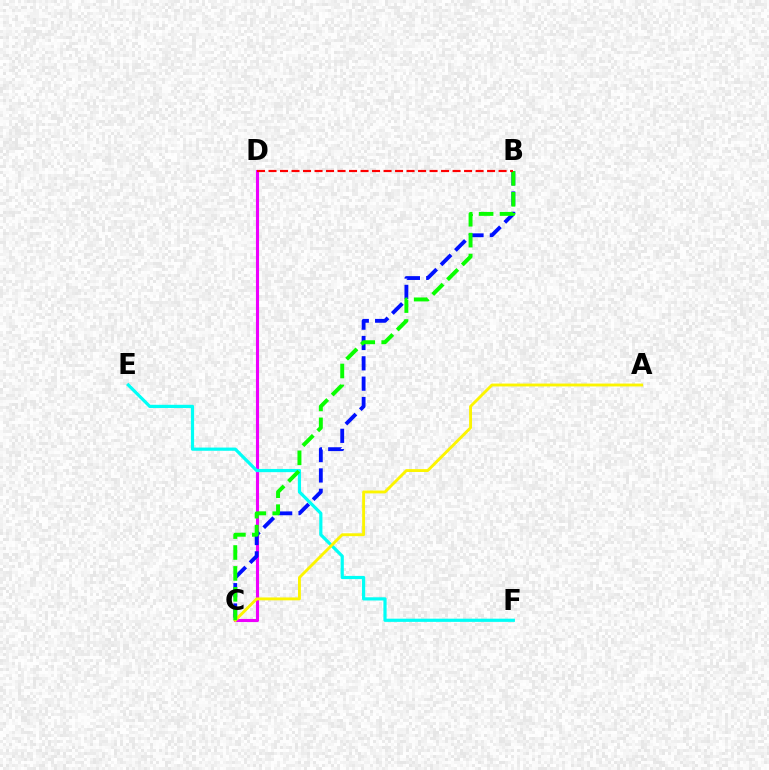{('C', 'D'): [{'color': '#ee00ff', 'line_style': 'solid', 'thickness': 2.23}], ('B', 'C'): [{'color': '#0010ff', 'line_style': 'dashed', 'thickness': 2.76}, {'color': '#08ff00', 'line_style': 'dashed', 'thickness': 2.84}], ('E', 'F'): [{'color': '#00fff6', 'line_style': 'solid', 'thickness': 2.3}], ('A', 'C'): [{'color': '#fcf500', 'line_style': 'solid', 'thickness': 2.07}], ('B', 'D'): [{'color': '#ff0000', 'line_style': 'dashed', 'thickness': 1.56}]}